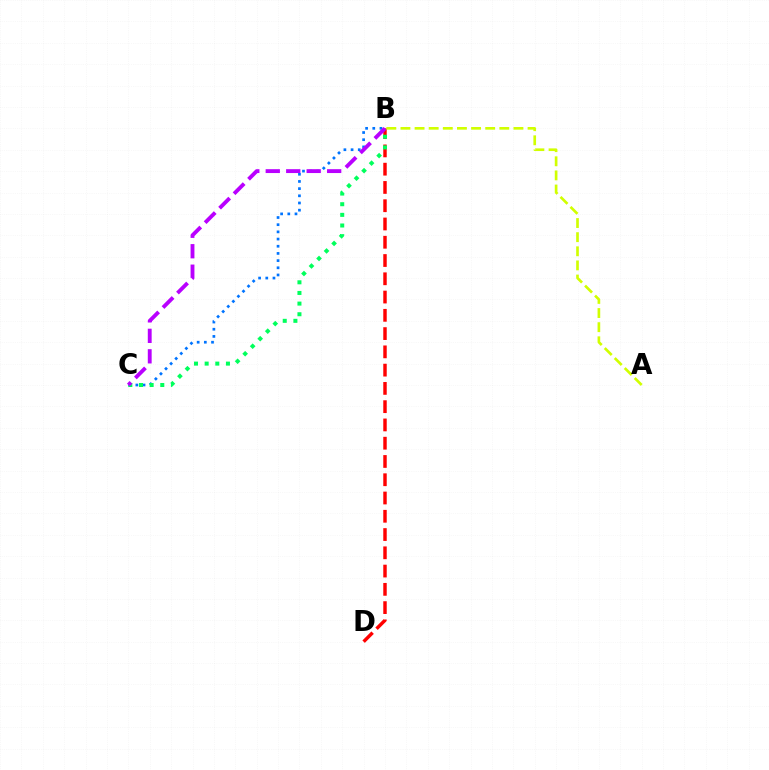{('B', 'C'): [{'color': '#0074ff', 'line_style': 'dotted', 'thickness': 1.95}, {'color': '#00ff5c', 'line_style': 'dotted', 'thickness': 2.89}, {'color': '#b900ff', 'line_style': 'dashed', 'thickness': 2.78}], ('B', 'D'): [{'color': '#ff0000', 'line_style': 'dashed', 'thickness': 2.48}], ('A', 'B'): [{'color': '#d1ff00', 'line_style': 'dashed', 'thickness': 1.92}]}